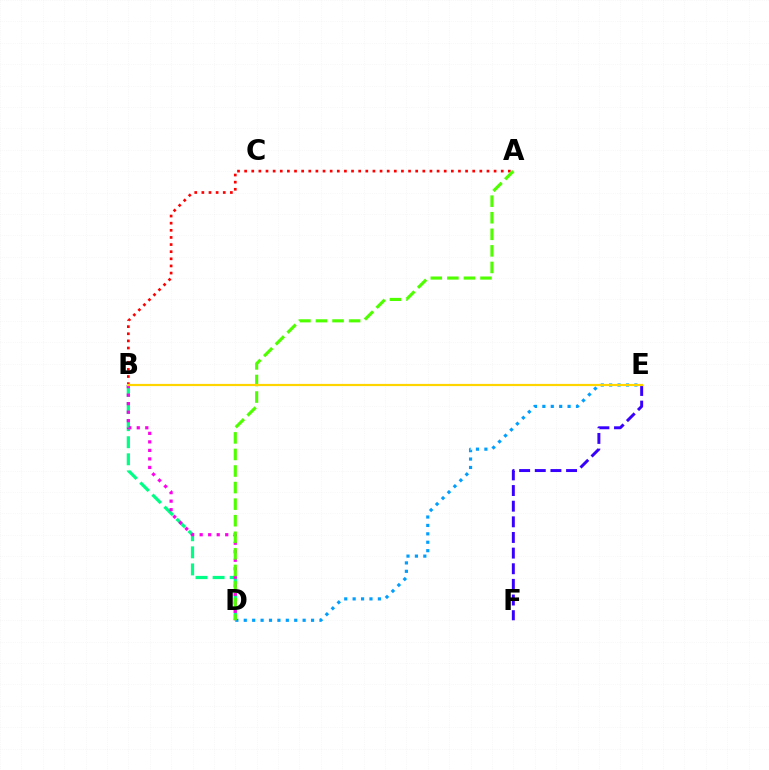{('B', 'D'): [{'color': '#00ff86', 'line_style': 'dashed', 'thickness': 2.32}, {'color': '#ff00ed', 'line_style': 'dotted', 'thickness': 2.31}], ('E', 'F'): [{'color': '#3700ff', 'line_style': 'dashed', 'thickness': 2.12}], ('A', 'B'): [{'color': '#ff0000', 'line_style': 'dotted', 'thickness': 1.94}], ('D', 'E'): [{'color': '#009eff', 'line_style': 'dotted', 'thickness': 2.28}], ('A', 'D'): [{'color': '#4fff00', 'line_style': 'dashed', 'thickness': 2.25}], ('B', 'E'): [{'color': '#ffd500', 'line_style': 'solid', 'thickness': 1.59}]}